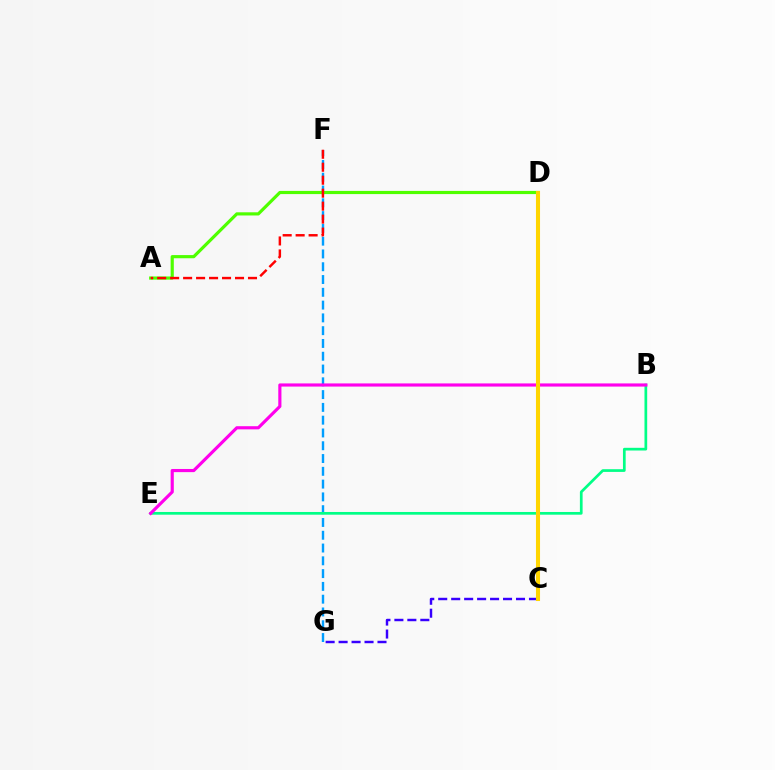{('F', 'G'): [{'color': '#009eff', 'line_style': 'dashed', 'thickness': 1.74}], ('A', 'D'): [{'color': '#4fff00', 'line_style': 'solid', 'thickness': 2.29}], ('B', 'E'): [{'color': '#00ff86', 'line_style': 'solid', 'thickness': 1.95}, {'color': '#ff00ed', 'line_style': 'solid', 'thickness': 2.27}], ('A', 'F'): [{'color': '#ff0000', 'line_style': 'dashed', 'thickness': 1.76}], ('C', 'G'): [{'color': '#3700ff', 'line_style': 'dashed', 'thickness': 1.76}], ('C', 'D'): [{'color': '#ffd500', 'line_style': 'solid', 'thickness': 2.93}]}